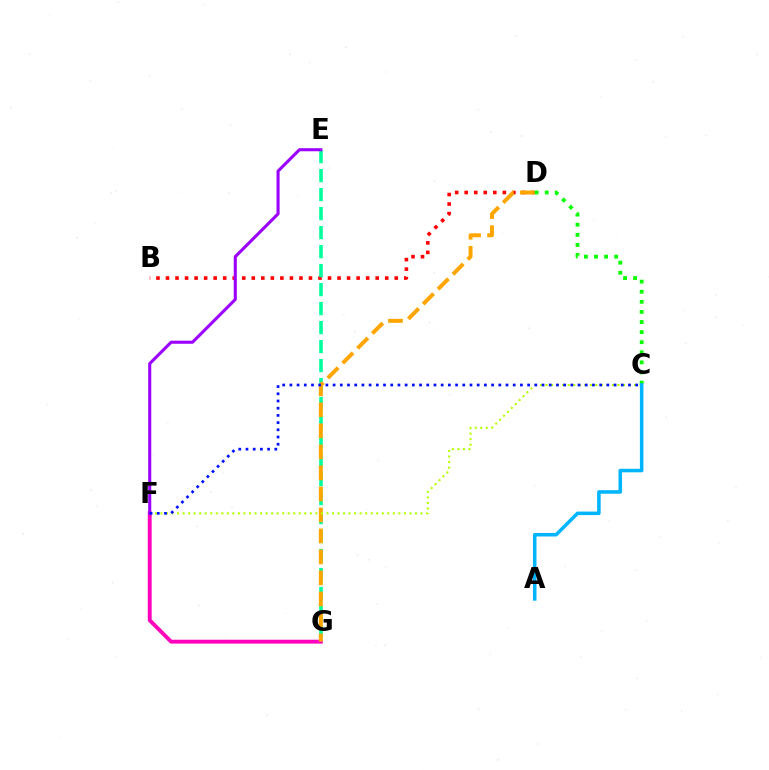{('F', 'G'): [{'color': '#ff00bd', 'line_style': 'solid', 'thickness': 2.79}], ('B', 'D'): [{'color': '#ff0000', 'line_style': 'dotted', 'thickness': 2.59}], ('E', 'G'): [{'color': '#00ff9d', 'line_style': 'dashed', 'thickness': 2.58}], ('D', 'G'): [{'color': '#ffa500', 'line_style': 'dashed', 'thickness': 2.85}], ('C', 'F'): [{'color': '#b3ff00', 'line_style': 'dotted', 'thickness': 1.5}, {'color': '#0010ff', 'line_style': 'dotted', 'thickness': 1.96}], ('E', 'F'): [{'color': '#9b00ff', 'line_style': 'solid', 'thickness': 2.22}], ('C', 'D'): [{'color': '#08ff00', 'line_style': 'dotted', 'thickness': 2.74}], ('A', 'C'): [{'color': '#00b5ff', 'line_style': 'solid', 'thickness': 2.55}]}